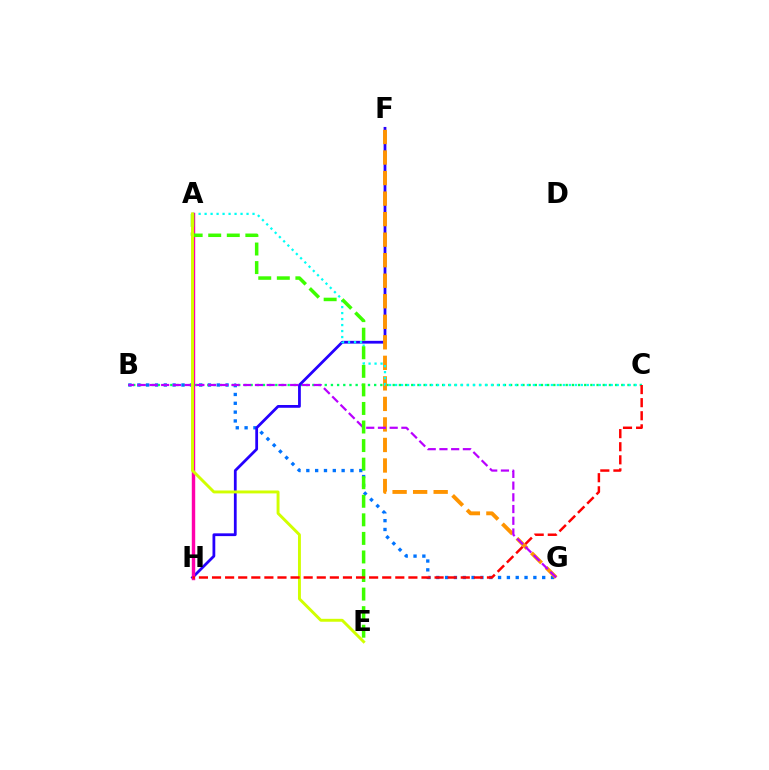{('B', 'C'): [{'color': '#00ff5c', 'line_style': 'dotted', 'thickness': 1.68}], ('B', 'G'): [{'color': '#0074ff', 'line_style': 'dotted', 'thickness': 2.4}, {'color': '#b900ff', 'line_style': 'dashed', 'thickness': 1.59}], ('F', 'H'): [{'color': '#2500ff', 'line_style': 'solid', 'thickness': 2.0}], ('F', 'G'): [{'color': '#ff9400', 'line_style': 'dashed', 'thickness': 2.79}], ('A', 'C'): [{'color': '#00fff6', 'line_style': 'dotted', 'thickness': 1.63}], ('A', 'H'): [{'color': '#ff00ac', 'line_style': 'solid', 'thickness': 2.46}], ('A', 'E'): [{'color': '#3dff00', 'line_style': 'dashed', 'thickness': 2.52}, {'color': '#d1ff00', 'line_style': 'solid', 'thickness': 2.1}], ('C', 'H'): [{'color': '#ff0000', 'line_style': 'dashed', 'thickness': 1.78}]}